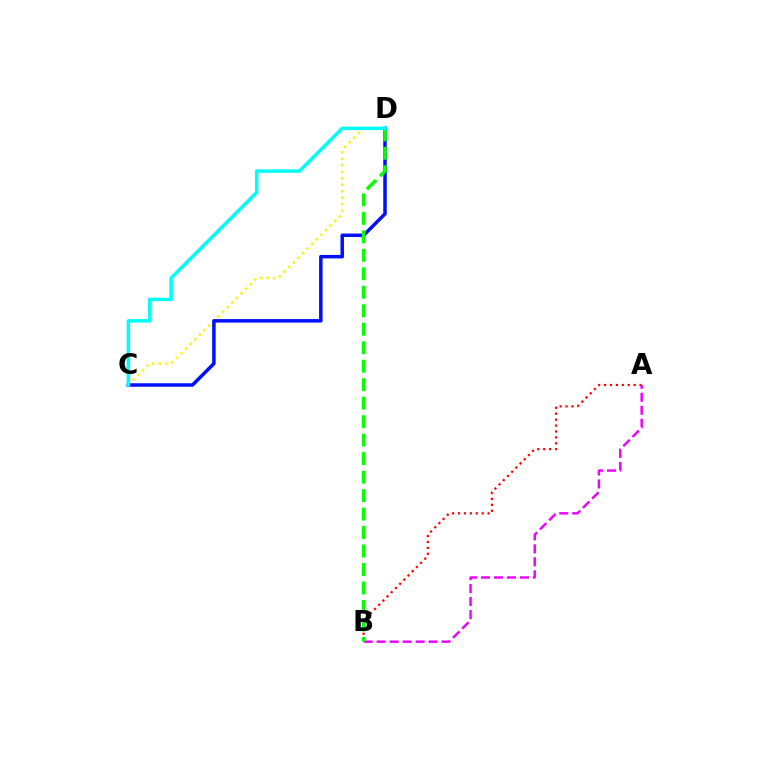{('A', 'B'): [{'color': '#ff0000', 'line_style': 'dotted', 'thickness': 1.61}, {'color': '#ee00ff', 'line_style': 'dashed', 'thickness': 1.77}], ('C', 'D'): [{'color': '#fcf500', 'line_style': 'dotted', 'thickness': 1.77}, {'color': '#0010ff', 'line_style': 'solid', 'thickness': 2.52}, {'color': '#00fff6', 'line_style': 'solid', 'thickness': 2.51}], ('B', 'D'): [{'color': '#08ff00', 'line_style': 'dashed', 'thickness': 2.51}]}